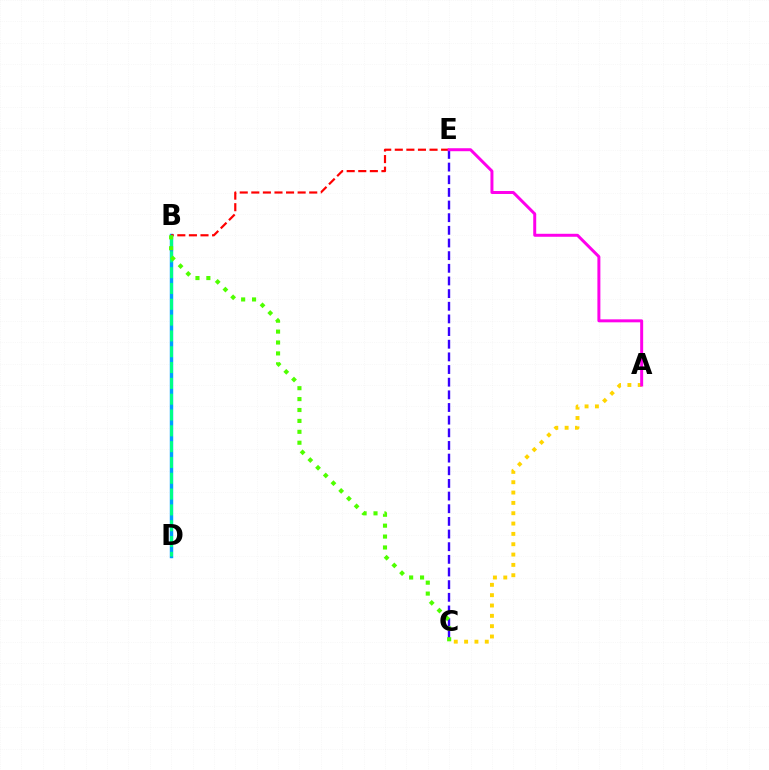{('B', 'D'): [{'color': '#009eff', 'line_style': 'solid', 'thickness': 2.47}, {'color': '#00ff86', 'line_style': 'dashed', 'thickness': 2.15}], ('B', 'E'): [{'color': '#ff0000', 'line_style': 'dashed', 'thickness': 1.57}], ('C', 'E'): [{'color': '#3700ff', 'line_style': 'dashed', 'thickness': 1.72}], ('A', 'C'): [{'color': '#ffd500', 'line_style': 'dotted', 'thickness': 2.81}], ('A', 'E'): [{'color': '#ff00ed', 'line_style': 'solid', 'thickness': 2.14}], ('B', 'C'): [{'color': '#4fff00', 'line_style': 'dotted', 'thickness': 2.96}]}